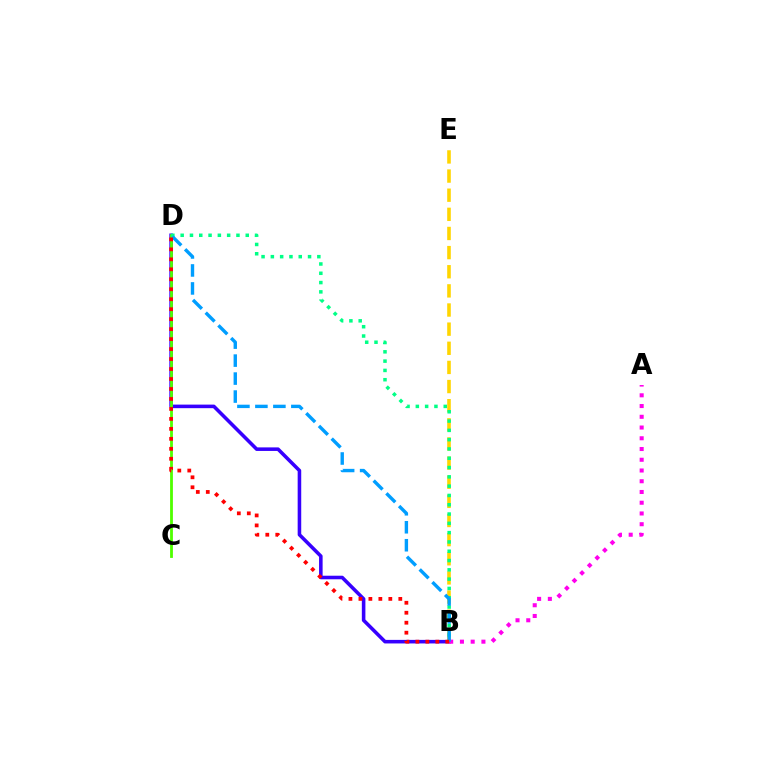{('B', 'E'): [{'color': '#ffd500', 'line_style': 'dashed', 'thickness': 2.6}], ('B', 'D'): [{'color': '#3700ff', 'line_style': 'solid', 'thickness': 2.57}, {'color': '#00ff86', 'line_style': 'dotted', 'thickness': 2.53}, {'color': '#009eff', 'line_style': 'dashed', 'thickness': 2.44}, {'color': '#ff0000', 'line_style': 'dotted', 'thickness': 2.71}], ('A', 'B'): [{'color': '#ff00ed', 'line_style': 'dotted', 'thickness': 2.92}], ('C', 'D'): [{'color': '#4fff00', 'line_style': 'solid', 'thickness': 2.02}]}